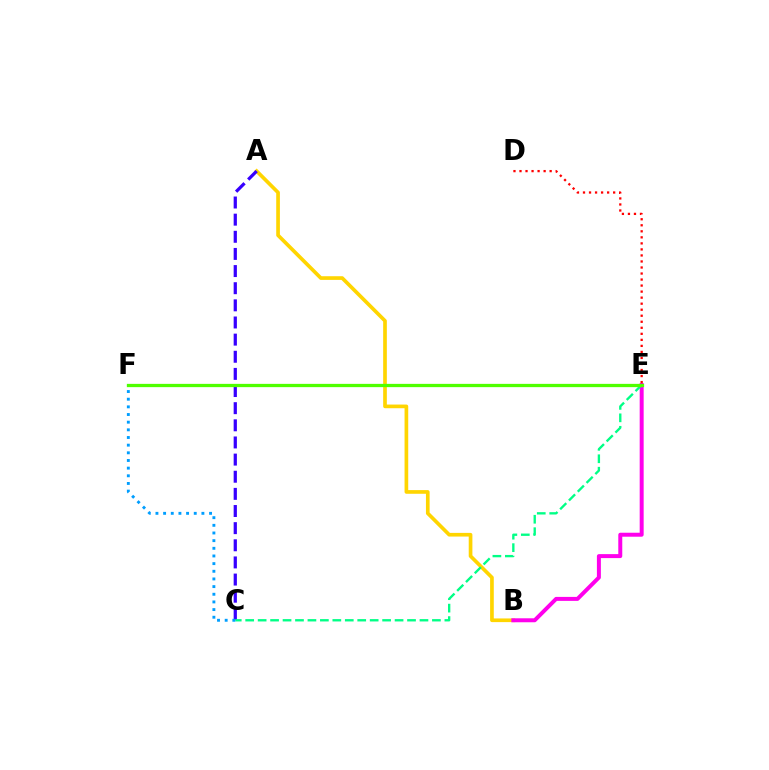{('A', 'B'): [{'color': '#ffd500', 'line_style': 'solid', 'thickness': 2.65}], ('A', 'C'): [{'color': '#3700ff', 'line_style': 'dashed', 'thickness': 2.33}], ('B', 'E'): [{'color': '#ff00ed', 'line_style': 'solid', 'thickness': 2.86}], ('C', 'E'): [{'color': '#00ff86', 'line_style': 'dashed', 'thickness': 1.69}], ('D', 'E'): [{'color': '#ff0000', 'line_style': 'dotted', 'thickness': 1.64}], ('C', 'F'): [{'color': '#009eff', 'line_style': 'dotted', 'thickness': 2.08}], ('E', 'F'): [{'color': '#4fff00', 'line_style': 'solid', 'thickness': 2.36}]}